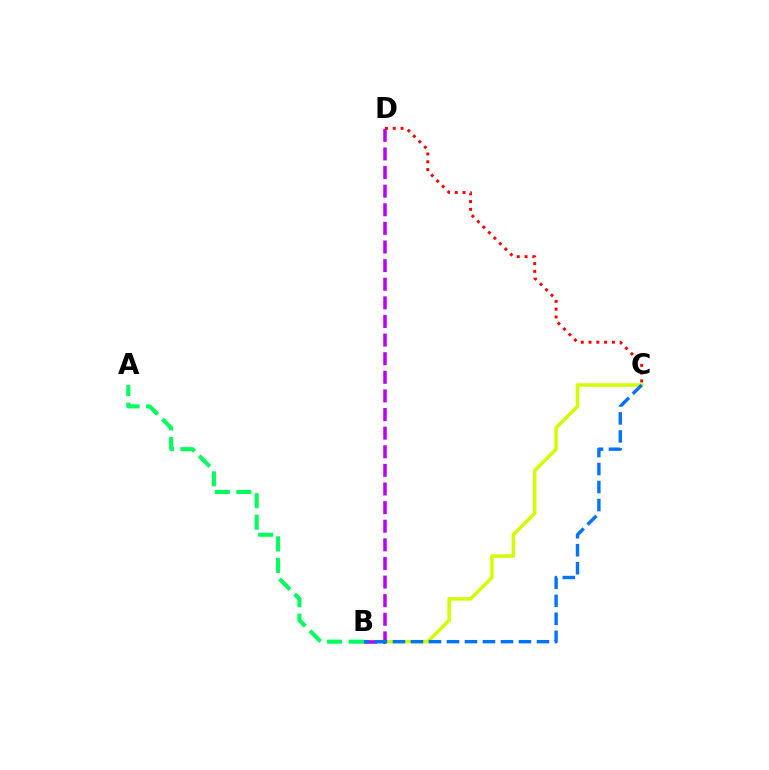{('B', 'C'): [{'color': '#d1ff00', 'line_style': 'solid', 'thickness': 2.5}, {'color': '#0074ff', 'line_style': 'dashed', 'thickness': 2.45}], ('B', 'D'): [{'color': '#b900ff', 'line_style': 'dashed', 'thickness': 2.53}], ('A', 'B'): [{'color': '#00ff5c', 'line_style': 'dashed', 'thickness': 2.93}], ('C', 'D'): [{'color': '#ff0000', 'line_style': 'dotted', 'thickness': 2.11}]}